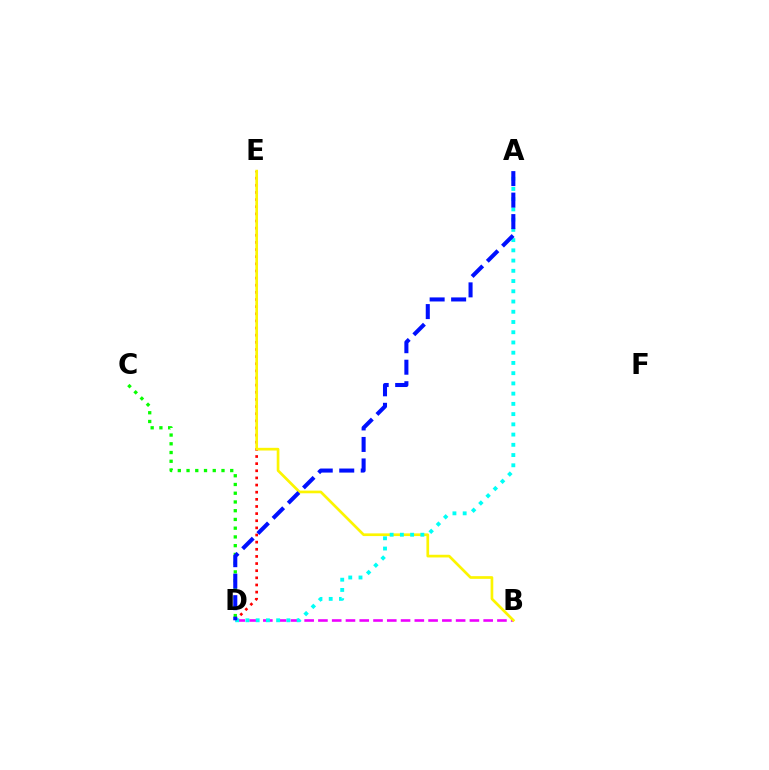{('C', 'D'): [{'color': '#08ff00', 'line_style': 'dotted', 'thickness': 2.37}], ('D', 'E'): [{'color': '#ff0000', 'line_style': 'dotted', 'thickness': 1.94}], ('B', 'D'): [{'color': '#ee00ff', 'line_style': 'dashed', 'thickness': 1.87}], ('B', 'E'): [{'color': '#fcf500', 'line_style': 'solid', 'thickness': 1.94}], ('A', 'D'): [{'color': '#00fff6', 'line_style': 'dotted', 'thickness': 2.78}, {'color': '#0010ff', 'line_style': 'dashed', 'thickness': 2.92}]}